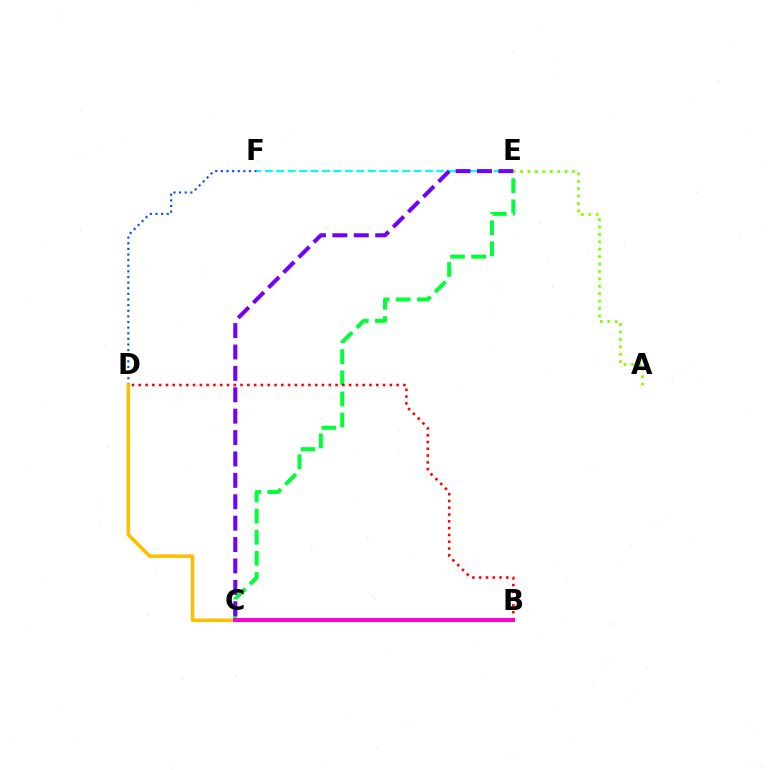{('C', 'E'): [{'color': '#00ff39', 'line_style': 'dashed', 'thickness': 2.87}, {'color': '#7200ff', 'line_style': 'dashed', 'thickness': 2.91}], ('B', 'D'): [{'color': '#ff0000', 'line_style': 'dotted', 'thickness': 1.84}], ('D', 'F'): [{'color': '#004bff', 'line_style': 'dotted', 'thickness': 1.53}], ('E', 'F'): [{'color': '#00fff6', 'line_style': 'dashed', 'thickness': 1.55}], ('C', 'D'): [{'color': '#ffbd00', 'line_style': 'solid', 'thickness': 2.56}], ('A', 'E'): [{'color': '#84ff00', 'line_style': 'dotted', 'thickness': 2.01}], ('B', 'C'): [{'color': '#ff00cf', 'line_style': 'solid', 'thickness': 2.83}]}